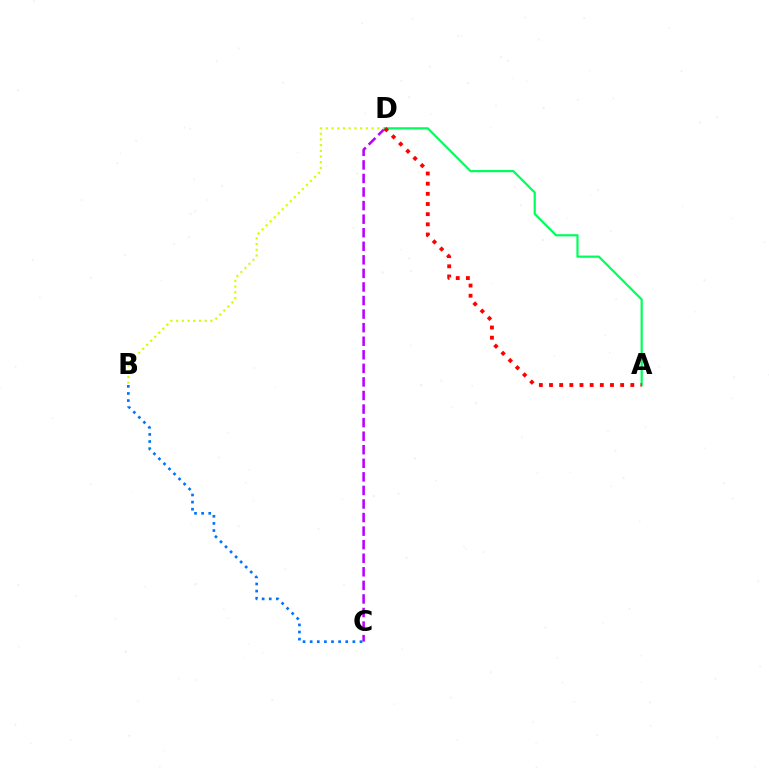{('C', 'D'): [{'color': '#b900ff', 'line_style': 'dashed', 'thickness': 1.84}], ('B', 'D'): [{'color': '#d1ff00', 'line_style': 'dotted', 'thickness': 1.55}], ('A', 'D'): [{'color': '#00ff5c', 'line_style': 'solid', 'thickness': 1.59}, {'color': '#ff0000', 'line_style': 'dotted', 'thickness': 2.76}], ('B', 'C'): [{'color': '#0074ff', 'line_style': 'dotted', 'thickness': 1.93}]}